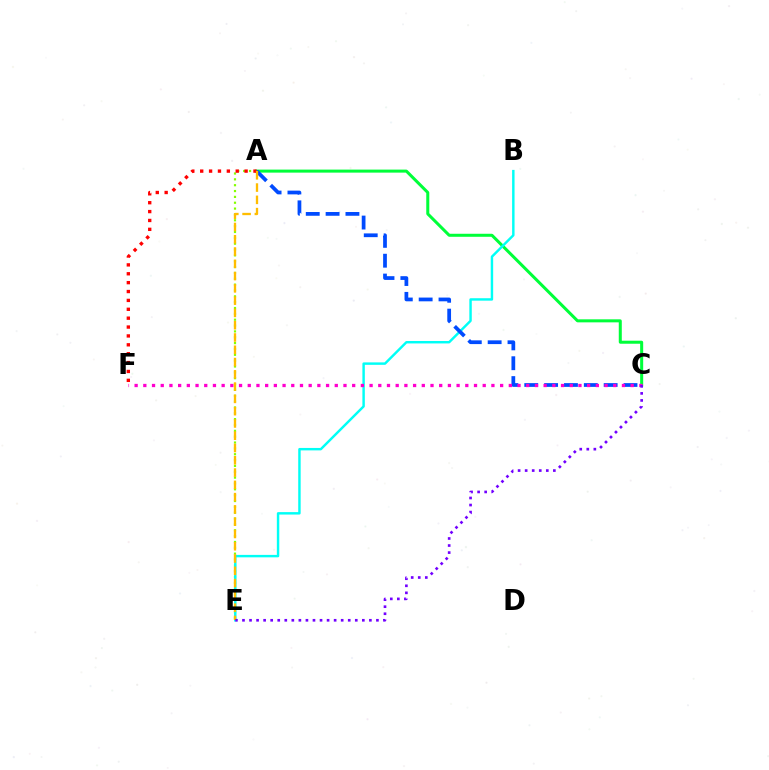{('A', 'E'): [{'color': '#84ff00', 'line_style': 'dotted', 'thickness': 1.59}, {'color': '#ffbd00', 'line_style': 'dashed', 'thickness': 1.67}], ('A', 'C'): [{'color': '#00ff39', 'line_style': 'solid', 'thickness': 2.18}, {'color': '#004bff', 'line_style': 'dashed', 'thickness': 2.7}], ('B', 'E'): [{'color': '#00fff6', 'line_style': 'solid', 'thickness': 1.76}], ('C', 'F'): [{'color': '#ff00cf', 'line_style': 'dotted', 'thickness': 2.36}], ('A', 'F'): [{'color': '#ff0000', 'line_style': 'dotted', 'thickness': 2.41}], ('C', 'E'): [{'color': '#7200ff', 'line_style': 'dotted', 'thickness': 1.92}]}